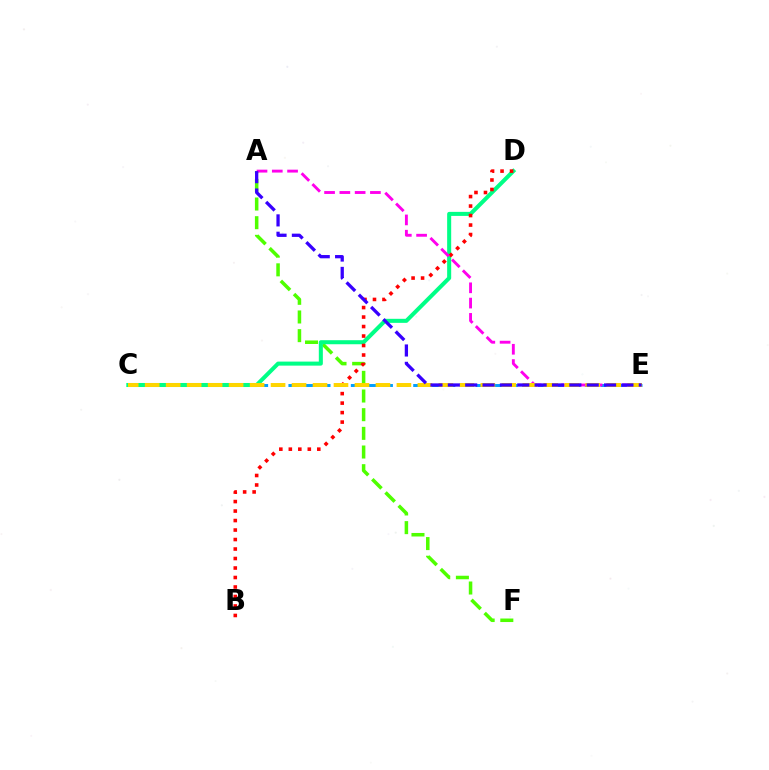{('C', 'E'): [{'color': '#009eff', 'line_style': 'dashed', 'thickness': 2.12}, {'color': '#ffd500', 'line_style': 'dashed', 'thickness': 2.85}], ('A', 'F'): [{'color': '#4fff00', 'line_style': 'dashed', 'thickness': 2.54}], ('C', 'D'): [{'color': '#00ff86', 'line_style': 'solid', 'thickness': 2.91}], ('B', 'D'): [{'color': '#ff0000', 'line_style': 'dotted', 'thickness': 2.58}], ('A', 'E'): [{'color': '#ff00ed', 'line_style': 'dashed', 'thickness': 2.08}, {'color': '#3700ff', 'line_style': 'dashed', 'thickness': 2.36}]}